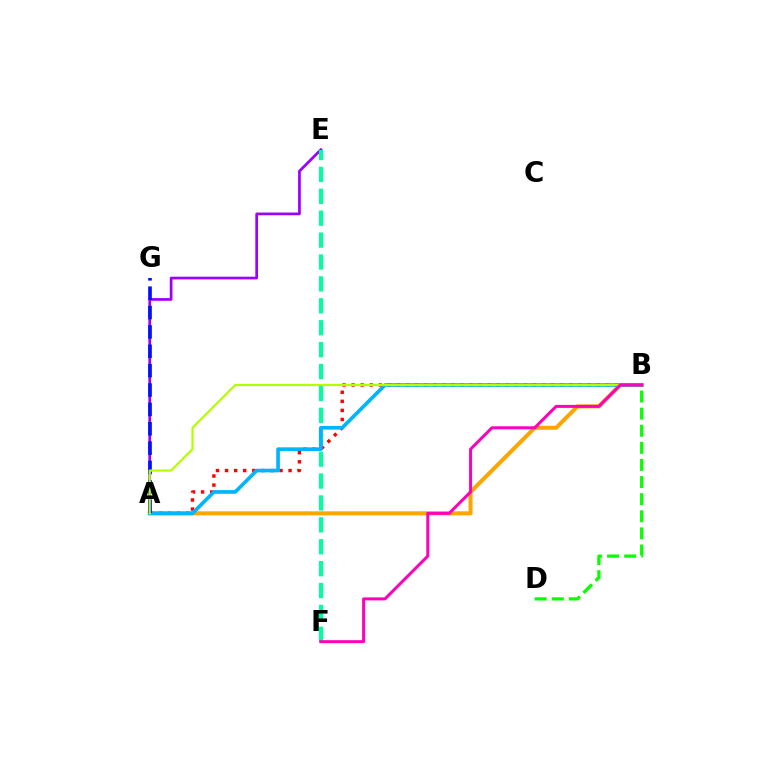{('A', 'E'): [{'color': '#9b00ff', 'line_style': 'solid', 'thickness': 1.95}], ('A', 'B'): [{'color': '#ffa500', 'line_style': 'solid', 'thickness': 2.9}, {'color': '#ff0000', 'line_style': 'dotted', 'thickness': 2.46}, {'color': '#00b5ff', 'line_style': 'solid', 'thickness': 2.64}, {'color': '#b3ff00', 'line_style': 'solid', 'thickness': 1.58}], ('E', 'F'): [{'color': '#00ff9d', 'line_style': 'dashed', 'thickness': 2.98}], ('B', 'D'): [{'color': '#08ff00', 'line_style': 'dashed', 'thickness': 2.32}], ('A', 'G'): [{'color': '#0010ff', 'line_style': 'dashed', 'thickness': 2.63}], ('B', 'F'): [{'color': '#ff00bd', 'line_style': 'solid', 'thickness': 2.16}]}